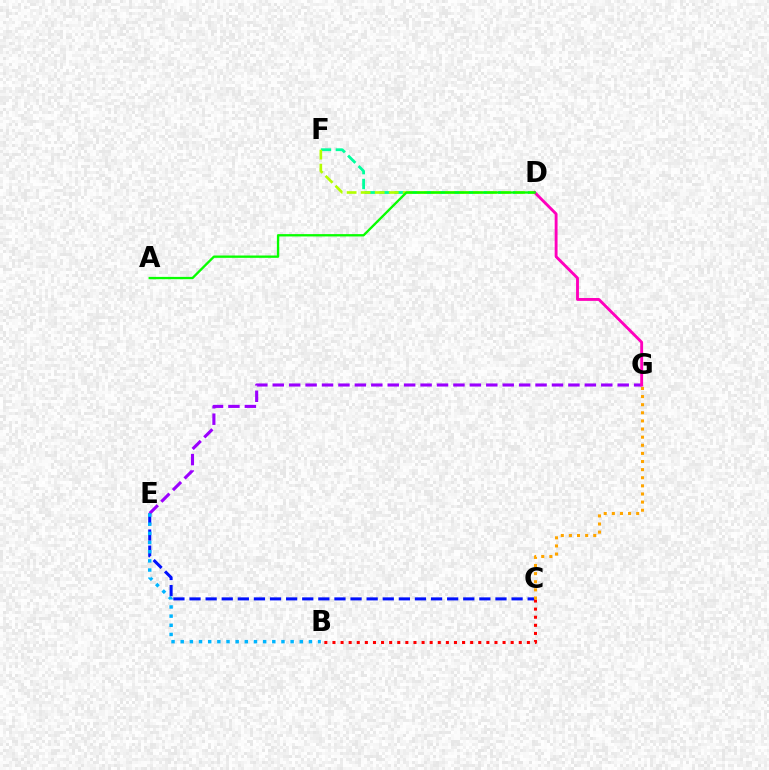{('D', 'F'): [{'color': '#00ff9d', 'line_style': 'dashed', 'thickness': 2.01}, {'color': '#b3ff00', 'line_style': 'dashed', 'thickness': 1.91}], ('E', 'G'): [{'color': '#9b00ff', 'line_style': 'dashed', 'thickness': 2.23}], ('C', 'E'): [{'color': '#0010ff', 'line_style': 'dashed', 'thickness': 2.19}], ('B', 'C'): [{'color': '#ff0000', 'line_style': 'dotted', 'thickness': 2.2}], ('C', 'G'): [{'color': '#ffa500', 'line_style': 'dotted', 'thickness': 2.2}], ('D', 'G'): [{'color': '#ff00bd', 'line_style': 'solid', 'thickness': 2.07}], ('B', 'E'): [{'color': '#00b5ff', 'line_style': 'dotted', 'thickness': 2.49}], ('A', 'D'): [{'color': '#08ff00', 'line_style': 'solid', 'thickness': 1.68}]}